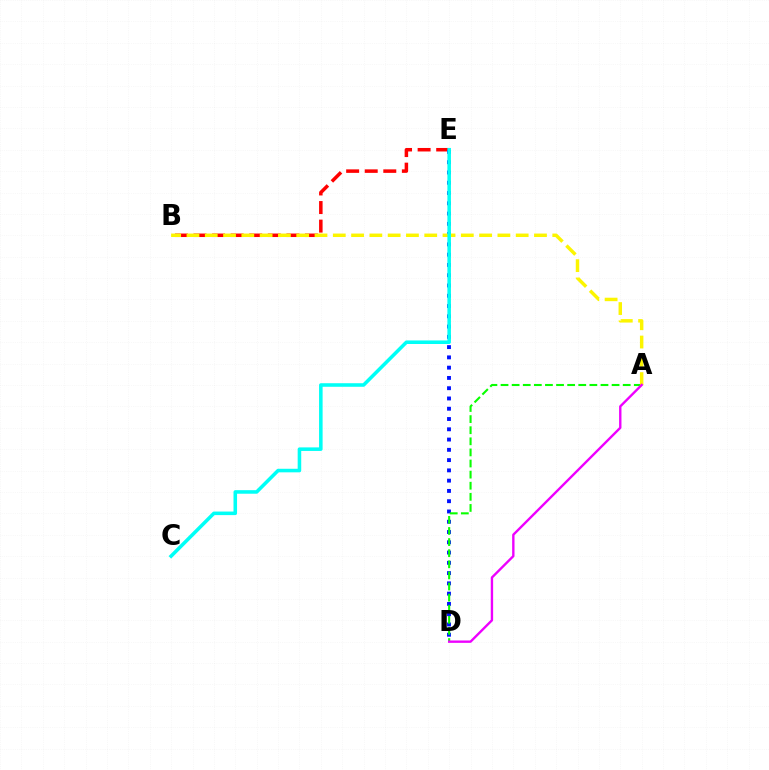{('B', 'E'): [{'color': '#ff0000', 'line_style': 'dashed', 'thickness': 2.52}], ('D', 'E'): [{'color': '#0010ff', 'line_style': 'dotted', 'thickness': 2.79}], ('A', 'D'): [{'color': '#08ff00', 'line_style': 'dashed', 'thickness': 1.51}, {'color': '#ee00ff', 'line_style': 'solid', 'thickness': 1.71}], ('A', 'B'): [{'color': '#fcf500', 'line_style': 'dashed', 'thickness': 2.48}], ('C', 'E'): [{'color': '#00fff6', 'line_style': 'solid', 'thickness': 2.56}]}